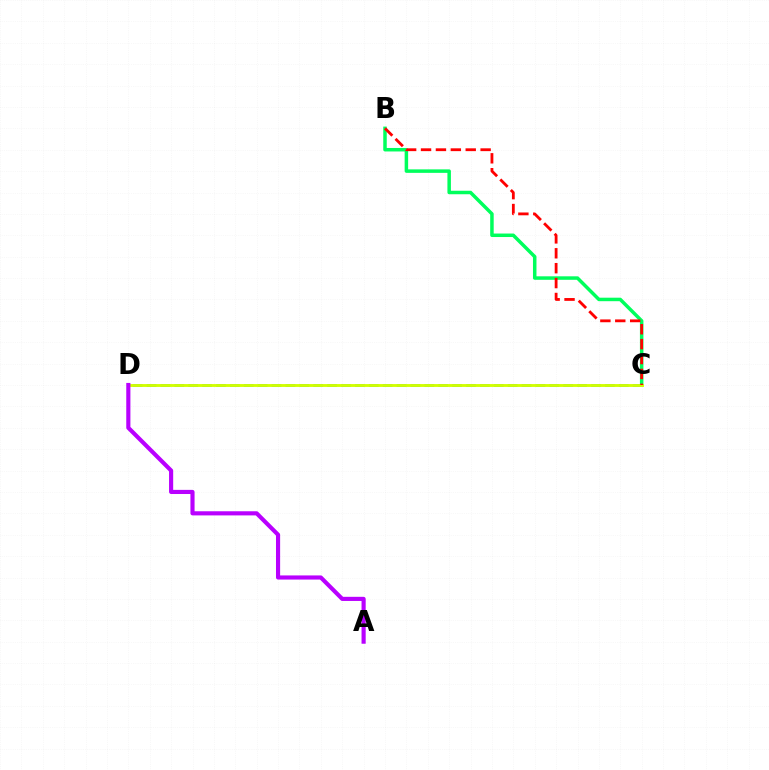{('C', 'D'): [{'color': '#0074ff', 'line_style': 'dashed', 'thickness': 1.89}, {'color': '#d1ff00', 'line_style': 'solid', 'thickness': 2.06}], ('B', 'C'): [{'color': '#00ff5c', 'line_style': 'solid', 'thickness': 2.52}, {'color': '#ff0000', 'line_style': 'dashed', 'thickness': 2.02}], ('A', 'D'): [{'color': '#b900ff', 'line_style': 'solid', 'thickness': 2.98}]}